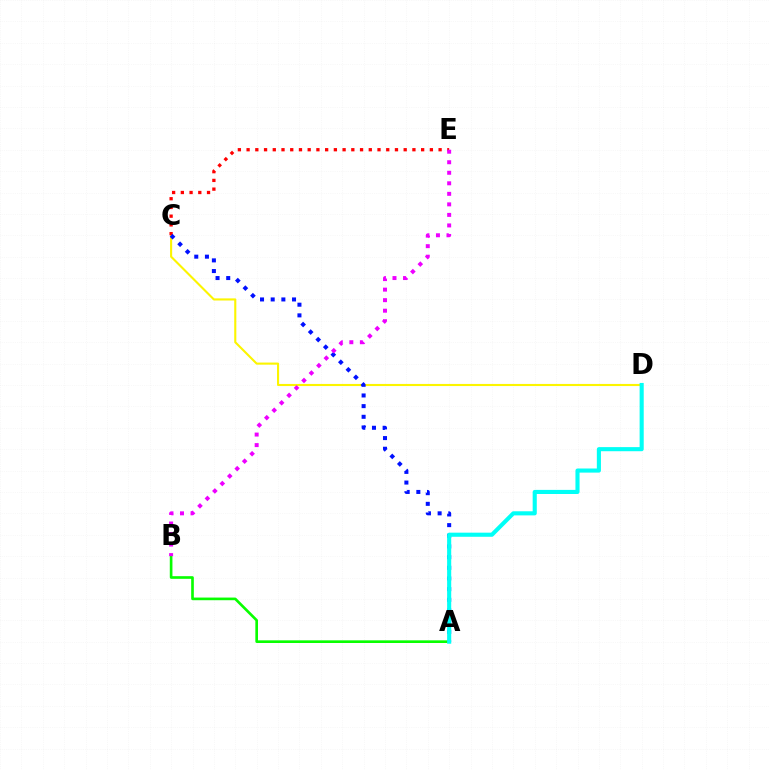{('C', 'D'): [{'color': '#fcf500', 'line_style': 'solid', 'thickness': 1.52}], ('A', 'B'): [{'color': '#08ff00', 'line_style': 'solid', 'thickness': 1.91}], ('C', 'E'): [{'color': '#ff0000', 'line_style': 'dotted', 'thickness': 2.37}], ('A', 'C'): [{'color': '#0010ff', 'line_style': 'dotted', 'thickness': 2.9}], ('A', 'D'): [{'color': '#00fff6', 'line_style': 'solid', 'thickness': 2.96}], ('B', 'E'): [{'color': '#ee00ff', 'line_style': 'dotted', 'thickness': 2.86}]}